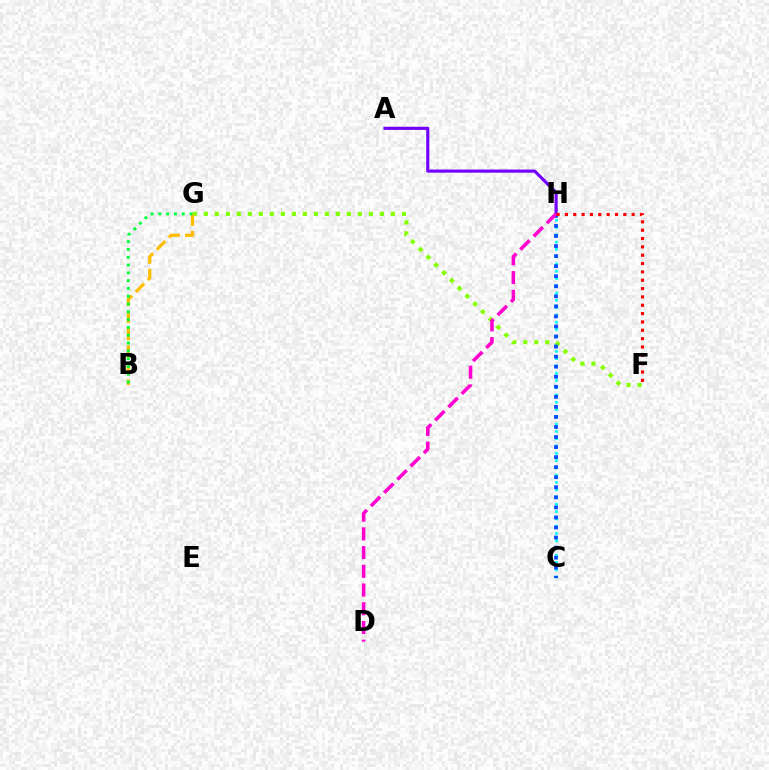{('A', 'H'): [{'color': '#7200ff', 'line_style': 'solid', 'thickness': 2.25}], ('C', 'H'): [{'color': '#00fff6', 'line_style': 'dotted', 'thickness': 1.98}, {'color': '#004bff', 'line_style': 'dotted', 'thickness': 2.73}], ('F', 'G'): [{'color': '#84ff00', 'line_style': 'dotted', 'thickness': 2.99}], ('B', 'G'): [{'color': '#ffbd00', 'line_style': 'dashed', 'thickness': 2.32}, {'color': '#00ff39', 'line_style': 'dotted', 'thickness': 2.12}], ('D', 'H'): [{'color': '#ff00cf', 'line_style': 'dashed', 'thickness': 2.54}], ('F', 'H'): [{'color': '#ff0000', 'line_style': 'dotted', 'thickness': 2.27}]}